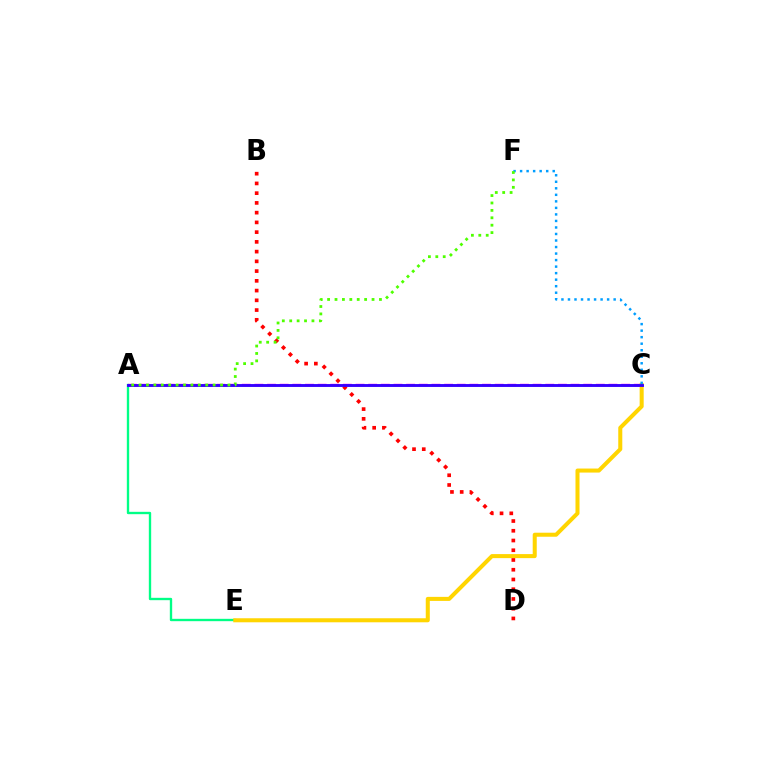{('A', 'E'): [{'color': '#00ff86', 'line_style': 'solid', 'thickness': 1.69}], ('A', 'C'): [{'color': '#ff00ed', 'line_style': 'dashed', 'thickness': 1.72}, {'color': '#3700ff', 'line_style': 'solid', 'thickness': 2.08}], ('C', 'E'): [{'color': '#ffd500', 'line_style': 'solid', 'thickness': 2.9}], ('C', 'F'): [{'color': '#009eff', 'line_style': 'dotted', 'thickness': 1.77}], ('B', 'D'): [{'color': '#ff0000', 'line_style': 'dotted', 'thickness': 2.65}], ('A', 'F'): [{'color': '#4fff00', 'line_style': 'dotted', 'thickness': 2.01}]}